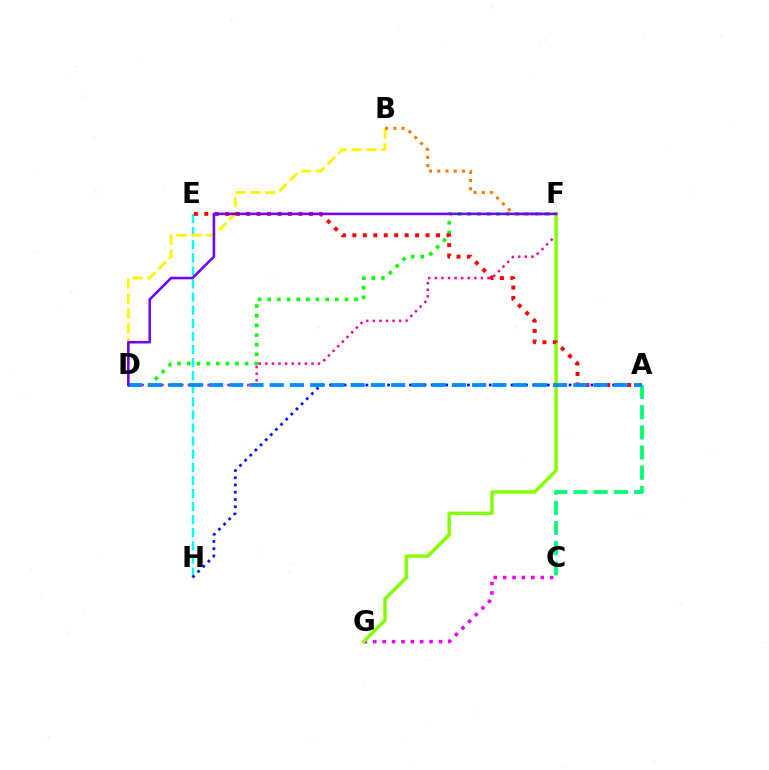{('D', 'F'): [{'color': '#08ff00', 'line_style': 'dotted', 'thickness': 2.62}, {'color': '#ff0094', 'line_style': 'dotted', 'thickness': 1.79}, {'color': '#7200ff', 'line_style': 'solid', 'thickness': 1.86}], ('E', 'H'): [{'color': '#00fff6', 'line_style': 'dashed', 'thickness': 1.78}], ('A', 'C'): [{'color': '#00ff74', 'line_style': 'dashed', 'thickness': 2.74}], ('C', 'G'): [{'color': '#ee00ff', 'line_style': 'dotted', 'thickness': 2.55}], ('B', 'D'): [{'color': '#fcf500', 'line_style': 'dashed', 'thickness': 2.02}], ('F', 'G'): [{'color': '#84ff00', 'line_style': 'solid', 'thickness': 2.48}], ('A', 'H'): [{'color': '#0010ff', 'line_style': 'dotted', 'thickness': 1.97}], ('A', 'E'): [{'color': '#ff0000', 'line_style': 'dotted', 'thickness': 2.84}], ('A', 'D'): [{'color': '#008cff', 'line_style': 'dashed', 'thickness': 2.75}], ('B', 'F'): [{'color': '#ff7c00', 'line_style': 'dotted', 'thickness': 2.24}]}